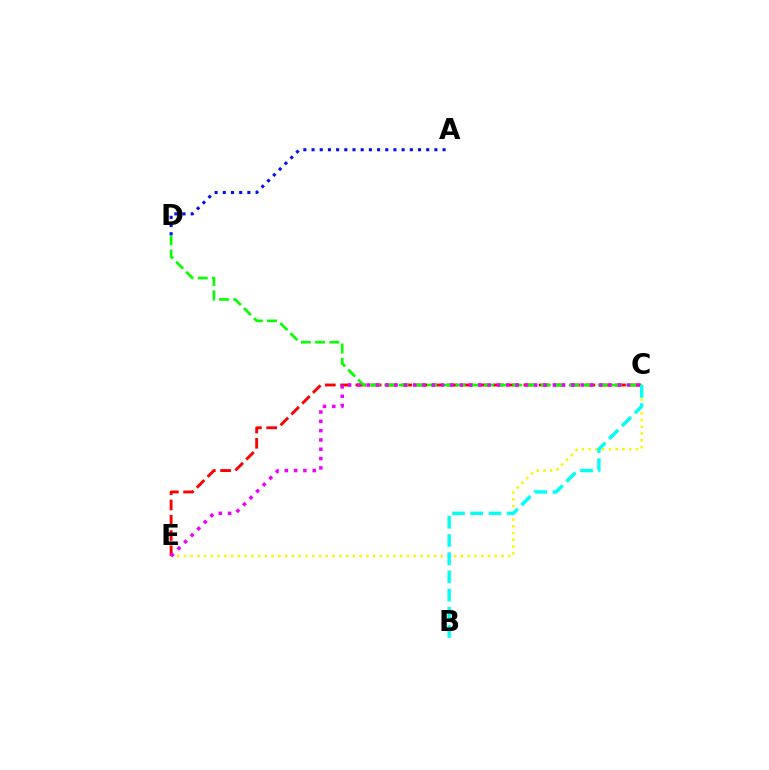{('C', 'E'): [{'color': '#ff0000', 'line_style': 'dashed', 'thickness': 2.07}, {'color': '#fcf500', 'line_style': 'dotted', 'thickness': 1.84}, {'color': '#ee00ff', 'line_style': 'dotted', 'thickness': 2.53}], ('C', 'D'): [{'color': '#08ff00', 'line_style': 'dashed', 'thickness': 1.93}], ('B', 'C'): [{'color': '#00fff6', 'line_style': 'dashed', 'thickness': 2.47}], ('A', 'D'): [{'color': '#0010ff', 'line_style': 'dotted', 'thickness': 2.23}]}